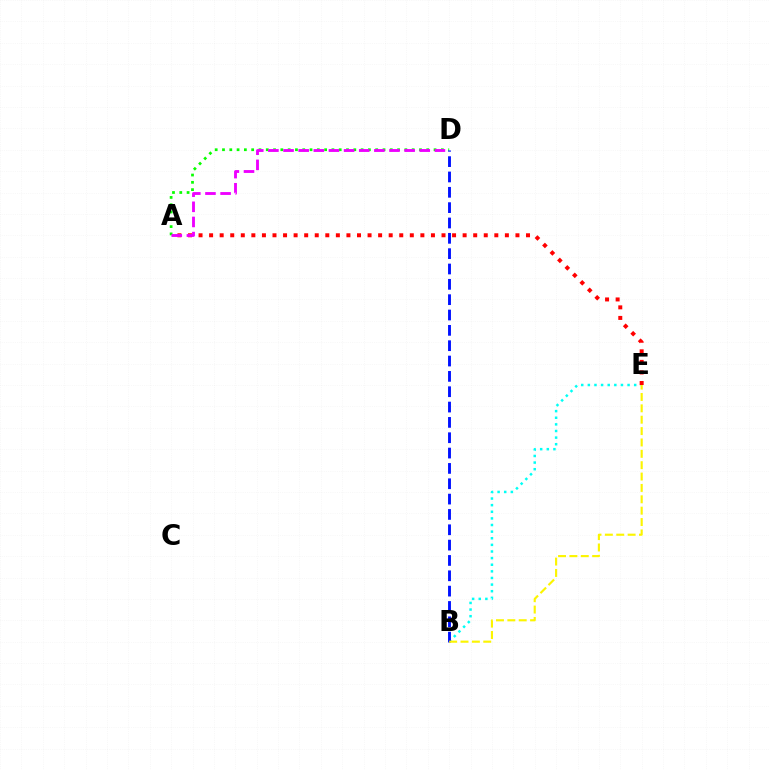{('B', 'E'): [{'color': '#00fff6', 'line_style': 'dotted', 'thickness': 1.8}, {'color': '#fcf500', 'line_style': 'dashed', 'thickness': 1.54}], ('A', 'D'): [{'color': '#08ff00', 'line_style': 'dotted', 'thickness': 1.98}, {'color': '#ee00ff', 'line_style': 'dashed', 'thickness': 2.06}], ('A', 'E'): [{'color': '#ff0000', 'line_style': 'dotted', 'thickness': 2.87}], ('B', 'D'): [{'color': '#0010ff', 'line_style': 'dashed', 'thickness': 2.08}]}